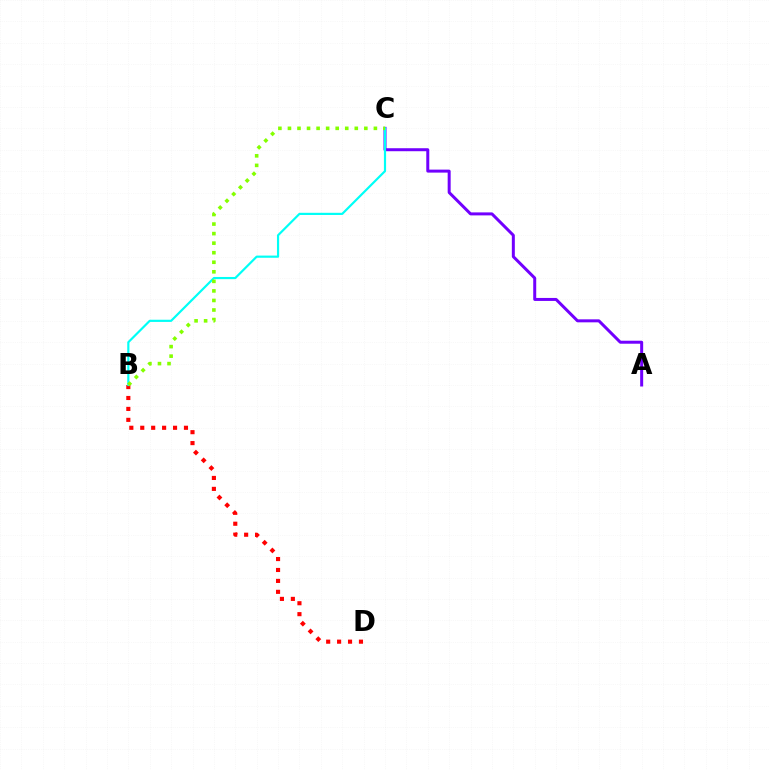{('B', 'D'): [{'color': '#ff0000', 'line_style': 'dotted', 'thickness': 2.97}], ('A', 'C'): [{'color': '#7200ff', 'line_style': 'solid', 'thickness': 2.16}], ('B', 'C'): [{'color': '#00fff6', 'line_style': 'solid', 'thickness': 1.57}, {'color': '#84ff00', 'line_style': 'dotted', 'thickness': 2.59}]}